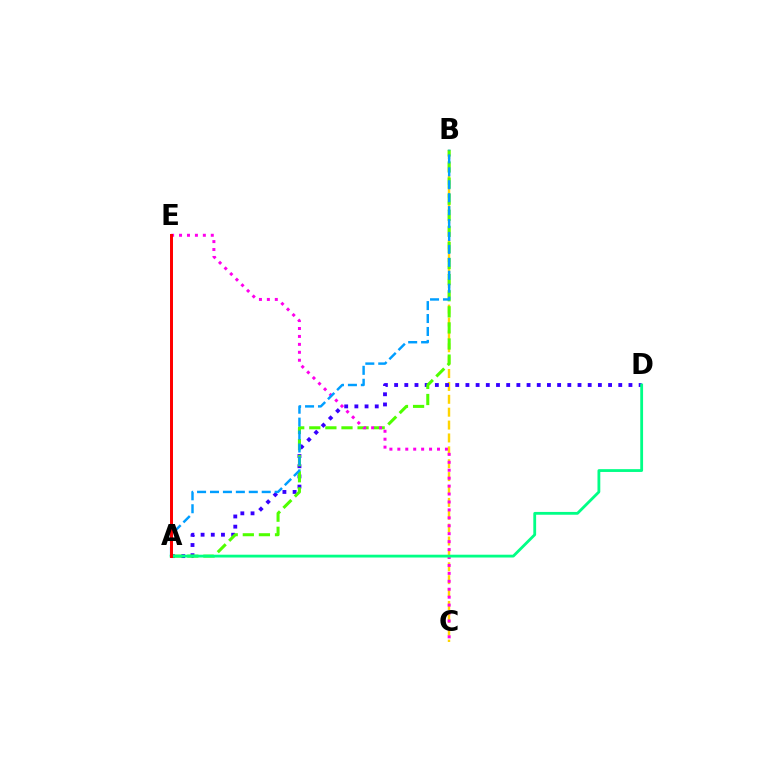{('B', 'C'): [{'color': '#ffd500', 'line_style': 'dashed', 'thickness': 1.75}], ('A', 'D'): [{'color': '#3700ff', 'line_style': 'dotted', 'thickness': 2.77}, {'color': '#00ff86', 'line_style': 'solid', 'thickness': 2.02}], ('A', 'B'): [{'color': '#4fff00', 'line_style': 'dashed', 'thickness': 2.19}, {'color': '#009eff', 'line_style': 'dashed', 'thickness': 1.76}], ('C', 'E'): [{'color': '#ff00ed', 'line_style': 'dotted', 'thickness': 2.16}], ('A', 'E'): [{'color': '#ff0000', 'line_style': 'solid', 'thickness': 2.14}]}